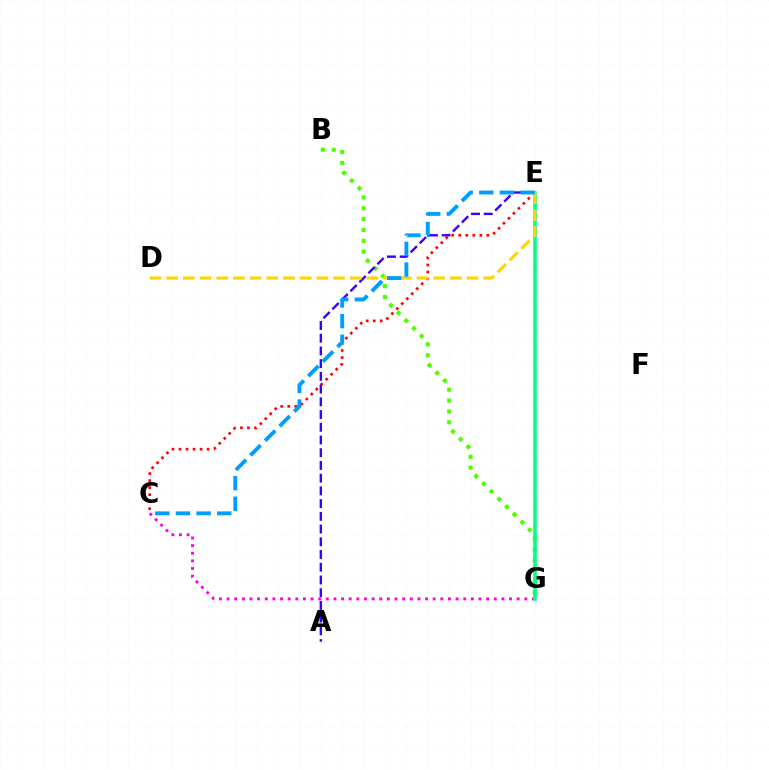{('B', 'G'): [{'color': '#4fff00', 'line_style': 'dotted', 'thickness': 2.95}], ('C', 'E'): [{'color': '#ff0000', 'line_style': 'dotted', 'thickness': 1.91}, {'color': '#009eff', 'line_style': 'dashed', 'thickness': 2.8}], ('A', 'E'): [{'color': '#3700ff', 'line_style': 'dashed', 'thickness': 1.73}], ('C', 'G'): [{'color': '#ff00ed', 'line_style': 'dotted', 'thickness': 2.07}], ('E', 'G'): [{'color': '#00ff86', 'line_style': 'solid', 'thickness': 2.54}], ('D', 'E'): [{'color': '#ffd500', 'line_style': 'dashed', 'thickness': 2.27}]}